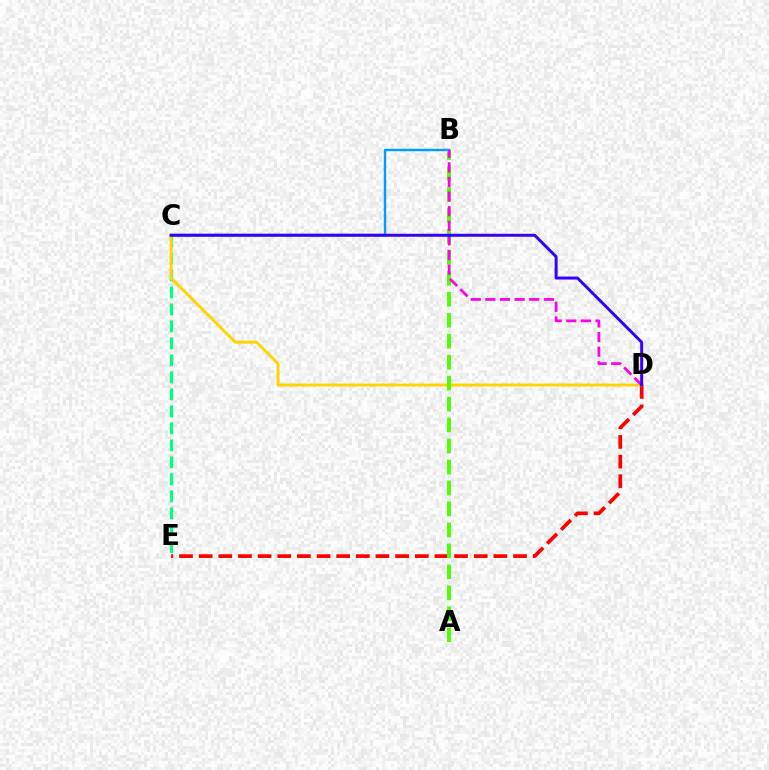{('C', 'E'): [{'color': '#00ff86', 'line_style': 'dashed', 'thickness': 2.31}], ('D', 'E'): [{'color': '#ff0000', 'line_style': 'dashed', 'thickness': 2.67}], ('B', 'C'): [{'color': '#009eff', 'line_style': 'solid', 'thickness': 1.76}], ('C', 'D'): [{'color': '#ffd500', 'line_style': 'solid', 'thickness': 2.07}, {'color': '#3700ff', 'line_style': 'solid', 'thickness': 2.14}], ('A', 'B'): [{'color': '#4fff00', 'line_style': 'dashed', 'thickness': 2.85}], ('B', 'D'): [{'color': '#ff00ed', 'line_style': 'dashed', 'thickness': 1.99}]}